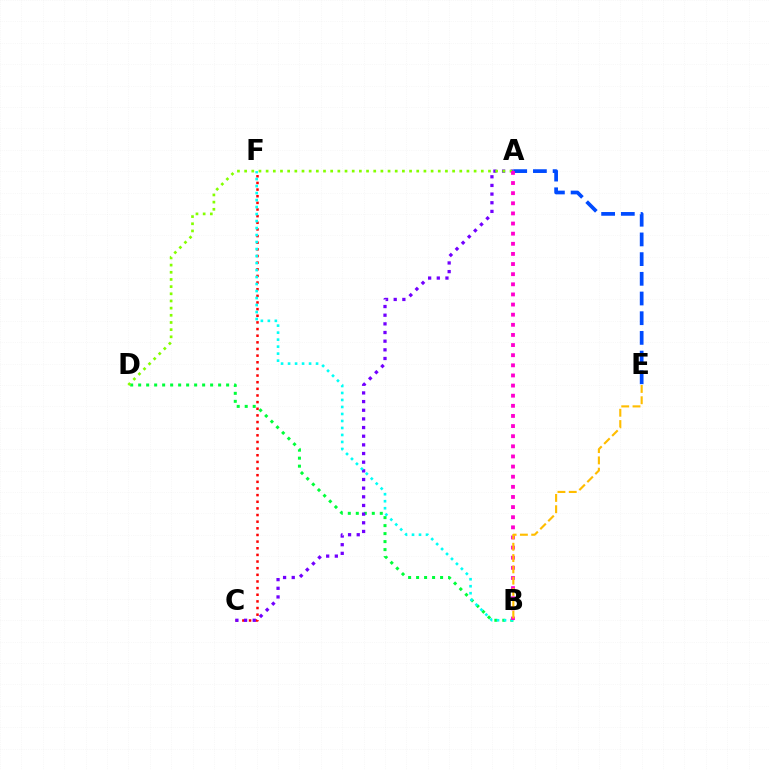{('B', 'D'): [{'color': '#00ff39', 'line_style': 'dotted', 'thickness': 2.17}], ('C', 'F'): [{'color': '#ff0000', 'line_style': 'dotted', 'thickness': 1.8}], ('A', 'E'): [{'color': '#004bff', 'line_style': 'dashed', 'thickness': 2.68}], ('A', 'C'): [{'color': '#7200ff', 'line_style': 'dotted', 'thickness': 2.35}], ('A', 'D'): [{'color': '#84ff00', 'line_style': 'dotted', 'thickness': 1.95}], ('B', 'F'): [{'color': '#00fff6', 'line_style': 'dotted', 'thickness': 1.9}], ('A', 'B'): [{'color': '#ff00cf', 'line_style': 'dotted', 'thickness': 2.75}], ('B', 'E'): [{'color': '#ffbd00', 'line_style': 'dashed', 'thickness': 1.53}]}